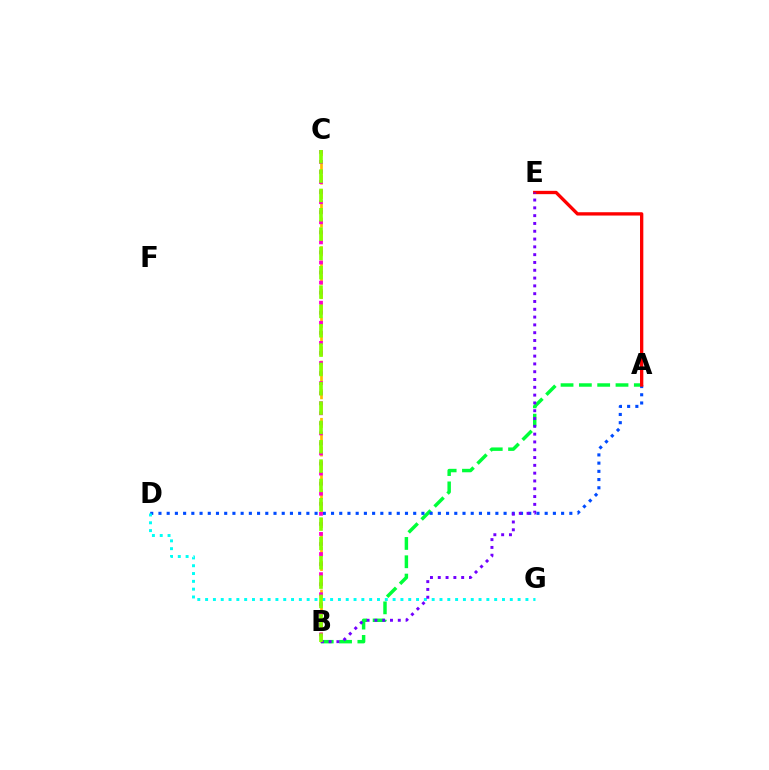{('B', 'C'): [{'color': '#ffbd00', 'line_style': 'dashed', 'thickness': 1.94}, {'color': '#ff00cf', 'line_style': 'dotted', 'thickness': 2.73}, {'color': '#84ff00', 'line_style': 'dashed', 'thickness': 2.63}], ('A', 'B'): [{'color': '#00ff39', 'line_style': 'dashed', 'thickness': 2.49}], ('A', 'D'): [{'color': '#004bff', 'line_style': 'dotted', 'thickness': 2.23}], ('A', 'E'): [{'color': '#ff0000', 'line_style': 'solid', 'thickness': 2.39}], ('D', 'G'): [{'color': '#00fff6', 'line_style': 'dotted', 'thickness': 2.12}], ('B', 'E'): [{'color': '#7200ff', 'line_style': 'dotted', 'thickness': 2.12}]}